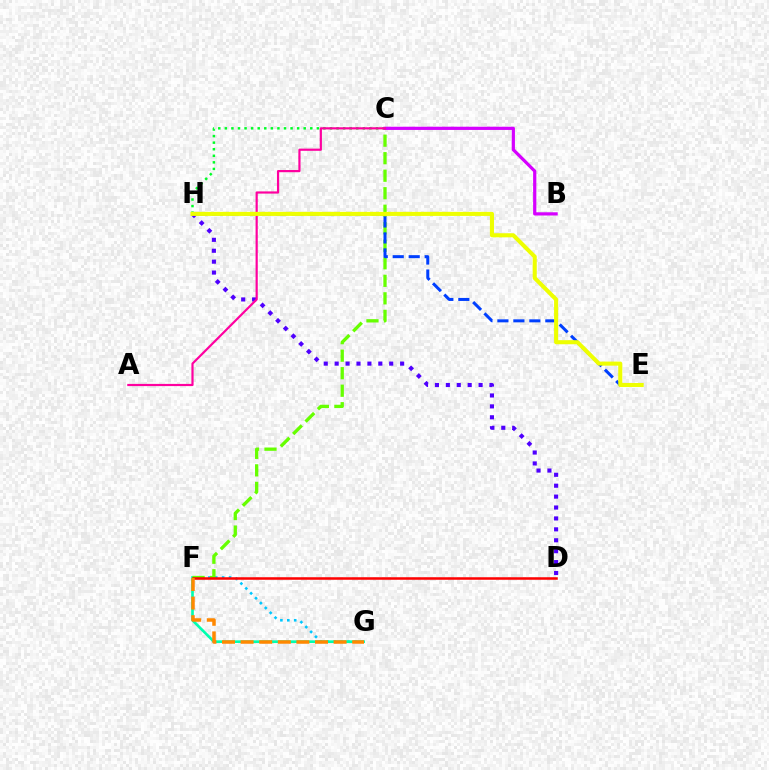{('C', 'H'): [{'color': '#00ff27', 'line_style': 'dotted', 'thickness': 1.79}], ('F', 'G'): [{'color': '#00c7ff', 'line_style': 'dotted', 'thickness': 1.88}, {'color': '#00ffaf', 'line_style': 'solid', 'thickness': 1.91}, {'color': '#ff8800', 'line_style': 'dashed', 'thickness': 2.53}], ('C', 'F'): [{'color': '#66ff00', 'line_style': 'dashed', 'thickness': 2.38}], ('D', 'H'): [{'color': '#4f00ff', 'line_style': 'dotted', 'thickness': 2.97}], ('B', 'C'): [{'color': '#d600ff', 'line_style': 'solid', 'thickness': 2.32}], ('A', 'C'): [{'color': '#ff00a0', 'line_style': 'solid', 'thickness': 1.58}], ('D', 'F'): [{'color': '#ff0000', 'line_style': 'solid', 'thickness': 1.82}], ('E', 'H'): [{'color': '#003fff', 'line_style': 'dashed', 'thickness': 2.17}, {'color': '#eeff00', 'line_style': 'solid', 'thickness': 2.93}]}